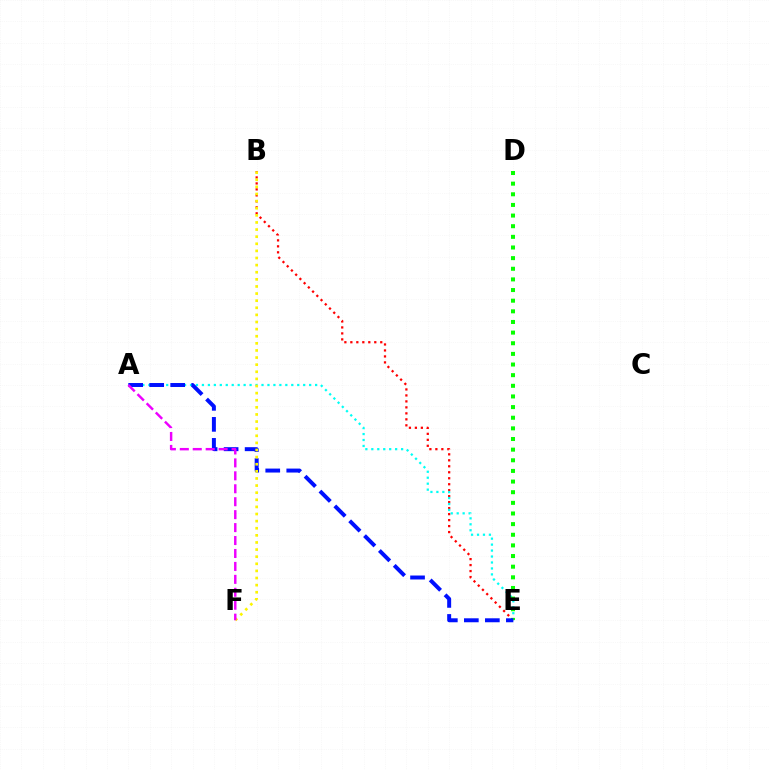{('B', 'E'): [{'color': '#ff0000', 'line_style': 'dotted', 'thickness': 1.63}], ('A', 'E'): [{'color': '#00fff6', 'line_style': 'dotted', 'thickness': 1.62}, {'color': '#0010ff', 'line_style': 'dashed', 'thickness': 2.85}], ('D', 'E'): [{'color': '#08ff00', 'line_style': 'dotted', 'thickness': 2.89}], ('B', 'F'): [{'color': '#fcf500', 'line_style': 'dotted', 'thickness': 1.93}], ('A', 'F'): [{'color': '#ee00ff', 'line_style': 'dashed', 'thickness': 1.76}]}